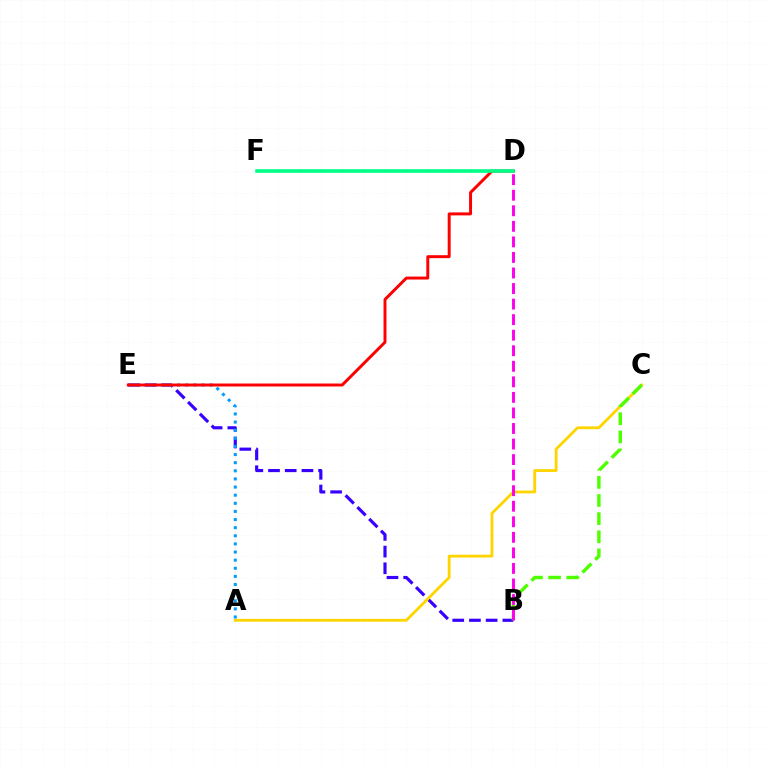{('B', 'E'): [{'color': '#3700ff', 'line_style': 'dashed', 'thickness': 2.27}], ('A', 'C'): [{'color': '#ffd500', 'line_style': 'solid', 'thickness': 2.03}], ('A', 'E'): [{'color': '#009eff', 'line_style': 'dotted', 'thickness': 2.21}], ('B', 'C'): [{'color': '#4fff00', 'line_style': 'dashed', 'thickness': 2.46}], ('B', 'D'): [{'color': '#ff00ed', 'line_style': 'dashed', 'thickness': 2.11}], ('D', 'E'): [{'color': '#ff0000', 'line_style': 'solid', 'thickness': 2.13}], ('D', 'F'): [{'color': '#00ff86', 'line_style': 'solid', 'thickness': 2.61}]}